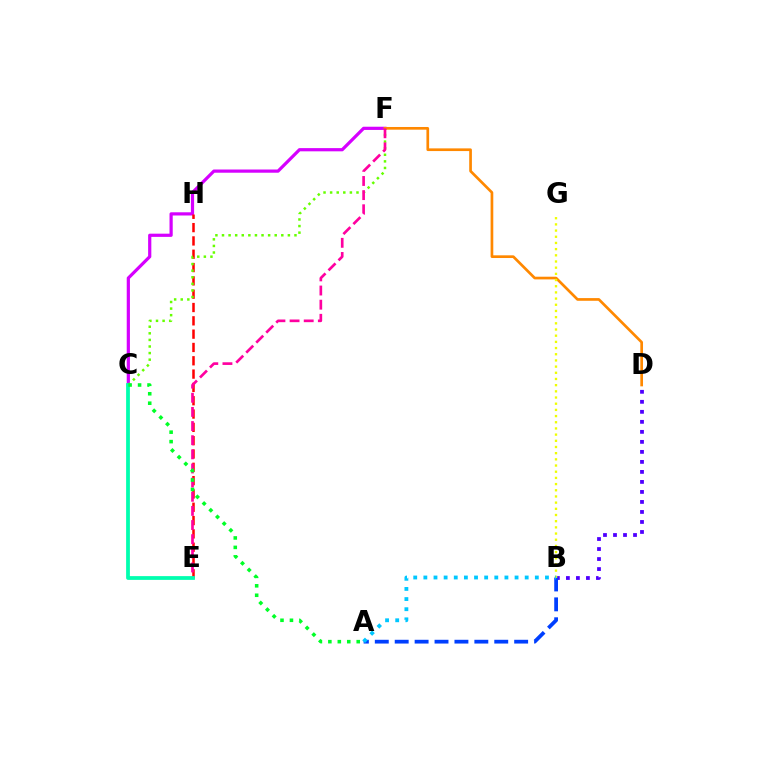{('B', 'D'): [{'color': '#4f00ff', 'line_style': 'dotted', 'thickness': 2.72}], ('A', 'B'): [{'color': '#003fff', 'line_style': 'dashed', 'thickness': 2.7}, {'color': '#00c7ff', 'line_style': 'dotted', 'thickness': 2.75}], ('C', 'F'): [{'color': '#d600ff', 'line_style': 'solid', 'thickness': 2.31}, {'color': '#66ff00', 'line_style': 'dotted', 'thickness': 1.79}], ('E', 'H'): [{'color': '#ff0000', 'line_style': 'dashed', 'thickness': 1.81}], ('D', 'F'): [{'color': '#ff8800', 'line_style': 'solid', 'thickness': 1.94}], ('E', 'F'): [{'color': '#ff00a0', 'line_style': 'dashed', 'thickness': 1.92}], ('B', 'G'): [{'color': '#eeff00', 'line_style': 'dotted', 'thickness': 1.68}], ('C', 'E'): [{'color': '#00ffaf', 'line_style': 'solid', 'thickness': 2.71}], ('A', 'C'): [{'color': '#00ff27', 'line_style': 'dotted', 'thickness': 2.57}]}